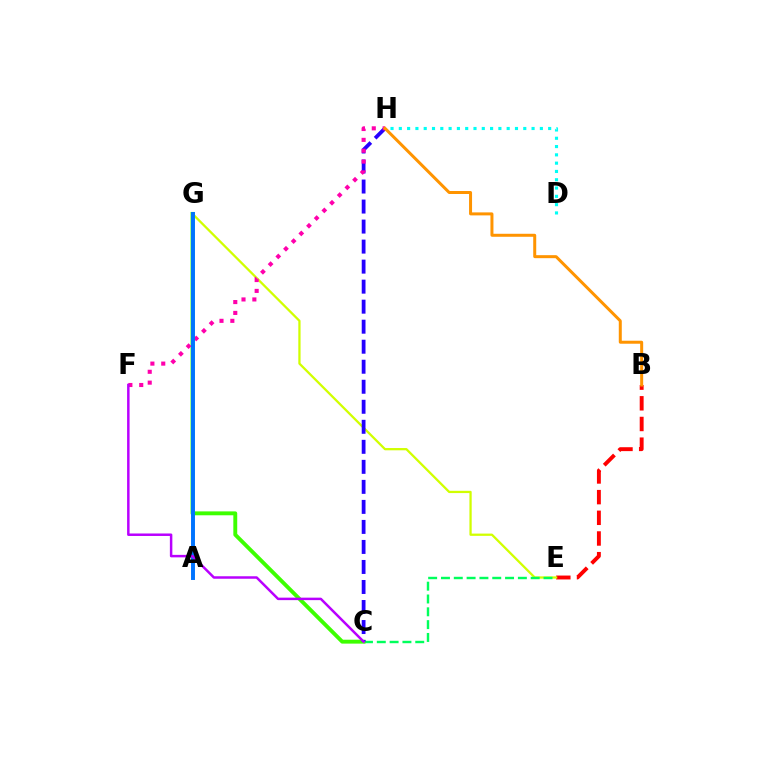{('B', 'E'): [{'color': '#ff0000', 'line_style': 'dashed', 'thickness': 2.81}], ('E', 'G'): [{'color': '#d1ff00', 'line_style': 'solid', 'thickness': 1.63}], ('C', 'E'): [{'color': '#00ff5c', 'line_style': 'dashed', 'thickness': 1.74}], ('C', 'G'): [{'color': '#3dff00', 'line_style': 'solid', 'thickness': 2.8}], ('C', 'H'): [{'color': '#2500ff', 'line_style': 'dashed', 'thickness': 2.72}], ('F', 'H'): [{'color': '#ff00ac', 'line_style': 'dotted', 'thickness': 2.95}], ('A', 'G'): [{'color': '#0074ff', 'line_style': 'solid', 'thickness': 2.83}], ('C', 'F'): [{'color': '#b900ff', 'line_style': 'solid', 'thickness': 1.79}], ('B', 'H'): [{'color': '#ff9400', 'line_style': 'solid', 'thickness': 2.16}], ('D', 'H'): [{'color': '#00fff6', 'line_style': 'dotted', 'thickness': 2.25}]}